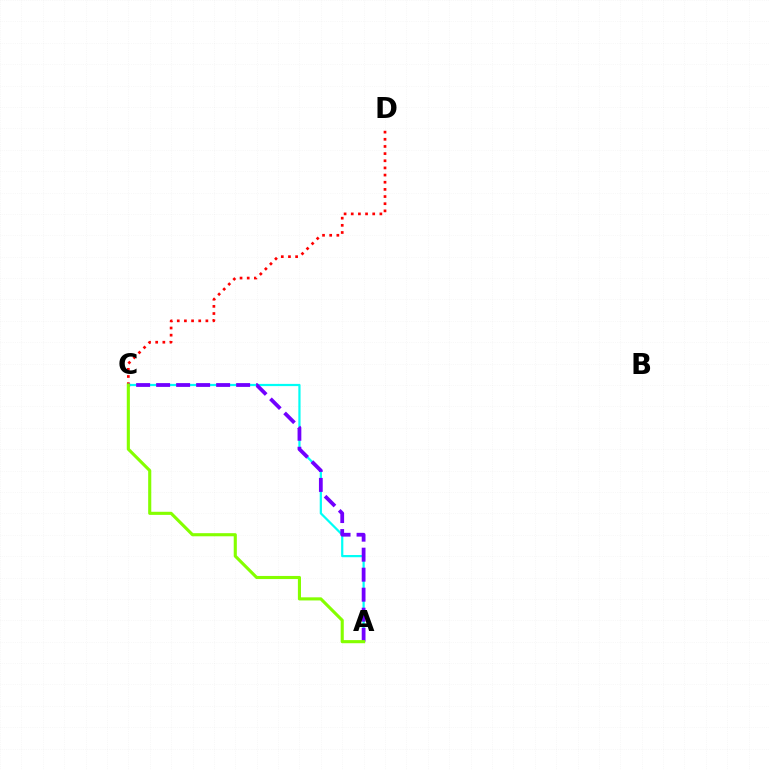{('A', 'C'): [{'color': '#00fff6', 'line_style': 'solid', 'thickness': 1.6}, {'color': '#7200ff', 'line_style': 'dashed', 'thickness': 2.72}, {'color': '#84ff00', 'line_style': 'solid', 'thickness': 2.24}], ('C', 'D'): [{'color': '#ff0000', 'line_style': 'dotted', 'thickness': 1.94}]}